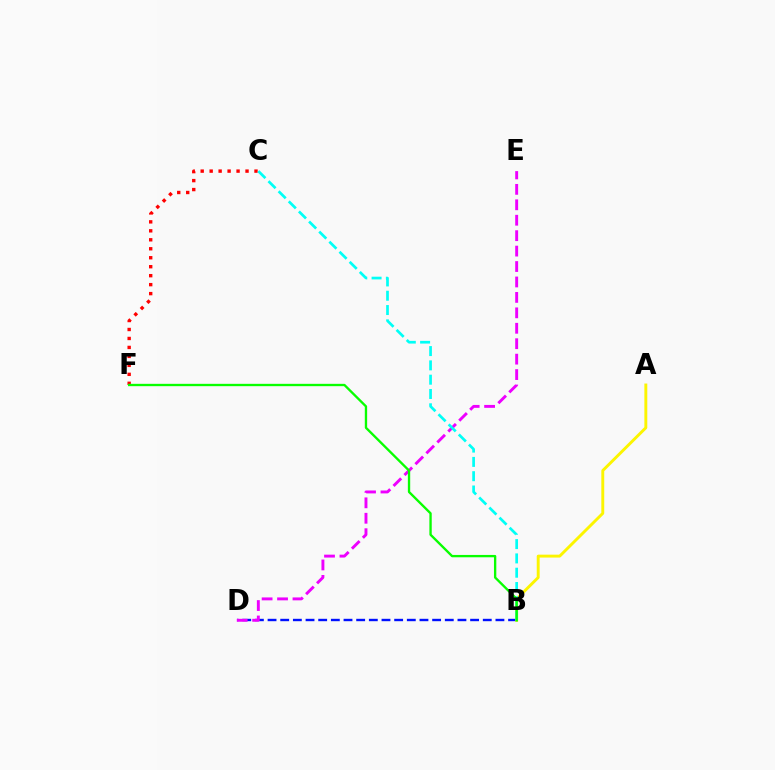{('C', 'F'): [{'color': '#ff0000', 'line_style': 'dotted', 'thickness': 2.44}], ('B', 'D'): [{'color': '#0010ff', 'line_style': 'dashed', 'thickness': 1.72}], ('D', 'E'): [{'color': '#ee00ff', 'line_style': 'dashed', 'thickness': 2.1}], ('A', 'B'): [{'color': '#fcf500', 'line_style': 'solid', 'thickness': 2.1}], ('B', 'C'): [{'color': '#00fff6', 'line_style': 'dashed', 'thickness': 1.94}], ('B', 'F'): [{'color': '#08ff00', 'line_style': 'solid', 'thickness': 1.69}]}